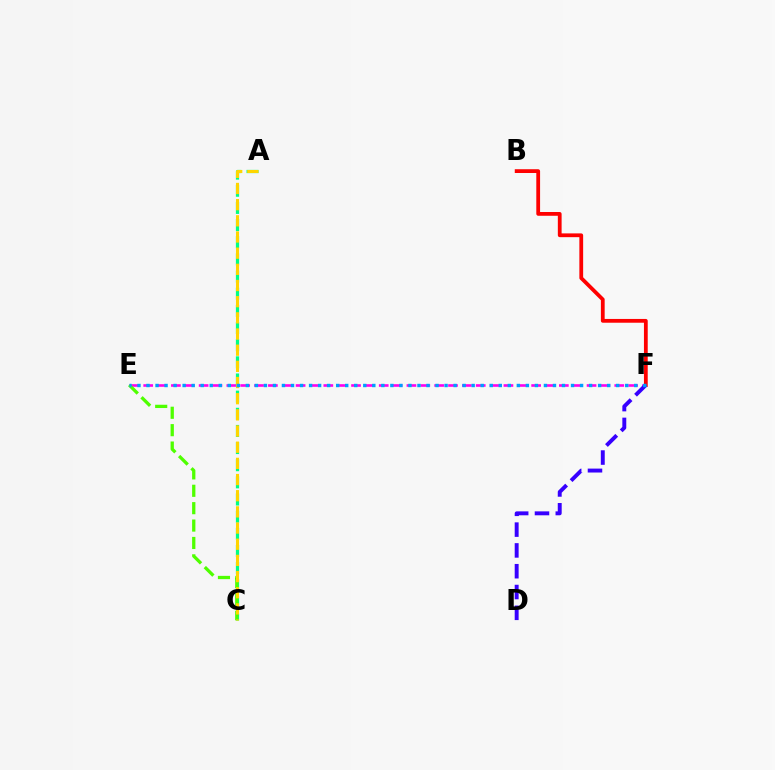{('E', 'F'): [{'color': '#ff00ed', 'line_style': 'dashed', 'thickness': 1.88}, {'color': '#009eff', 'line_style': 'dotted', 'thickness': 2.45}], ('B', 'F'): [{'color': '#ff0000', 'line_style': 'solid', 'thickness': 2.72}], ('D', 'F'): [{'color': '#3700ff', 'line_style': 'dashed', 'thickness': 2.83}], ('A', 'C'): [{'color': '#00ff86', 'line_style': 'dashed', 'thickness': 2.33}, {'color': '#ffd500', 'line_style': 'dashed', 'thickness': 2.2}], ('C', 'E'): [{'color': '#4fff00', 'line_style': 'dashed', 'thickness': 2.36}]}